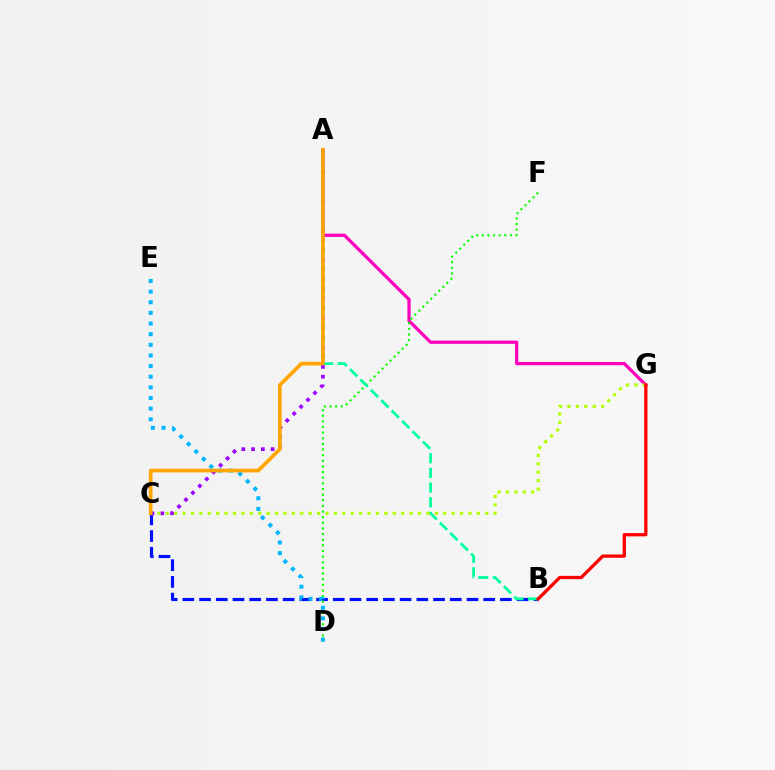{('B', 'C'): [{'color': '#0010ff', 'line_style': 'dashed', 'thickness': 2.27}], ('A', 'G'): [{'color': '#ff00bd', 'line_style': 'solid', 'thickness': 2.34}], ('A', 'C'): [{'color': '#9b00ff', 'line_style': 'dotted', 'thickness': 2.65}, {'color': '#ffa500', 'line_style': 'solid', 'thickness': 2.63}], ('D', 'F'): [{'color': '#08ff00', 'line_style': 'dotted', 'thickness': 1.53}], ('A', 'B'): [{'color': '#00ff9d', 'line_style': 'dashed', 'thickness': 1.99}], ('D', 'E'): [{'color': '#00b5ff', 'line_style': 'dotted', 'thickness': 2.89}], ('C', 'G'): [{'color': '#b3ff00', 'line_style': 'dotted', 'thickness': 2.28}], ('B', 'G'): [{'color': '#ff0000', 'line_style': 'solid', 'thickness': 2.36}]}